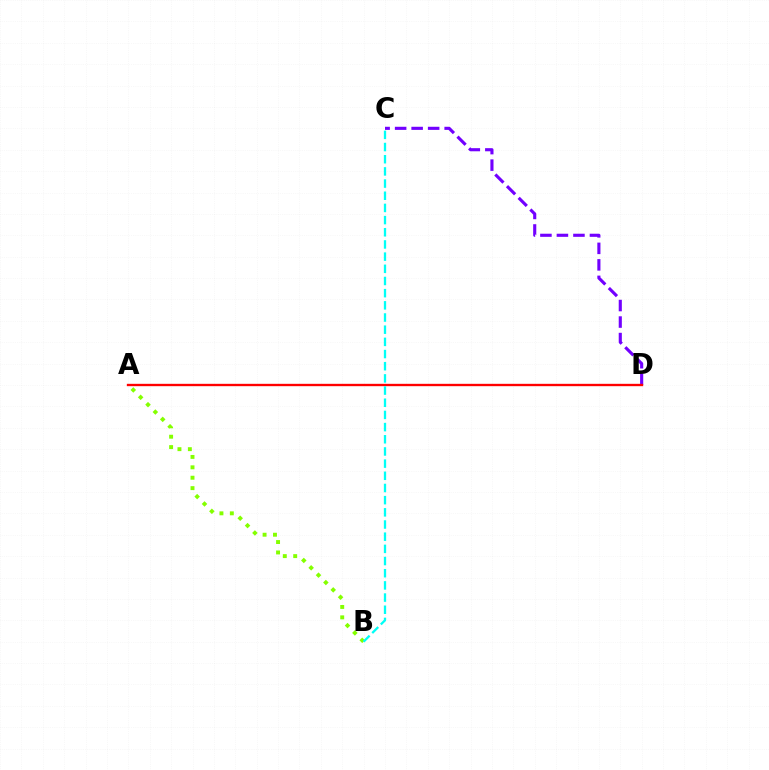{('C', 'D'): [{'color': '#7200ff', 'line_style': 'dashed', 'thickness': 2.24}], ('A', 'D'): [{'color': '#ff0000', 'line_style': 'solid', 'thickness': 1.69}], ('A', 'B'): [{'color': '#84ff00', 'line_style': 'dotted', 'thickness': 2.83}], ('B', 'C'): [{'color': '#00fff6', 'line_style': 'dashed', 'thickness': 1.65}]}